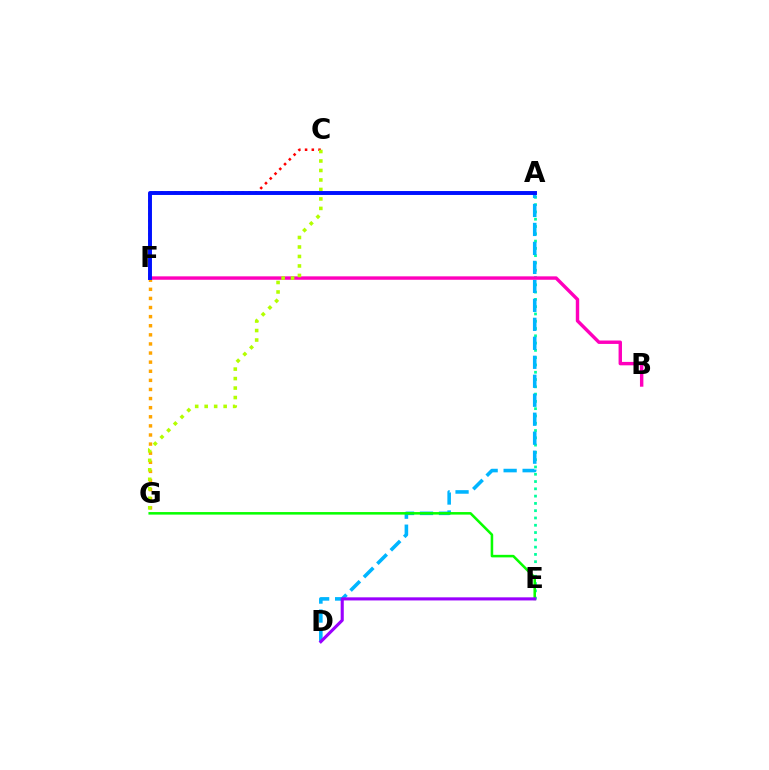{('A', 'E'): [{'color': '#00ff9d', 'line_style': 'dotted', 'thickness': 1.98}], ('A', 'D'): [{'color': '#00b5ff', 'line_style': 'dashed', 'thickness': 2.58}], ('C', 'F'): [{'color': '#ff0000', 'line_style': 'dotted', 'thickness': 1.83}], ('E', 'G'): [{'color': '#08ff00', 'line_style': 'solid', 'thickness': 1.83}], ('F', 'G'): [{'color': '#ffa500', 'line_style': 'dotted', 'thickness': 2.47}], ('D', 'E'): [{'color': '#9b00ff', 'line_style': 'solid', 'thickness': 2.24}], ('B', 'F'): [{'color': '#ff00bd', 'line_style': 'solid', 'thickness': 2.46}], ('C', 'G'): [{'color': '#b3ff00', 'line_style': 'dotted', 'thickness': 2.58}], ('A', 'F'): [{'color': '#0010ff', 'line_style': 'solid', 'thickness': 2.82}]}